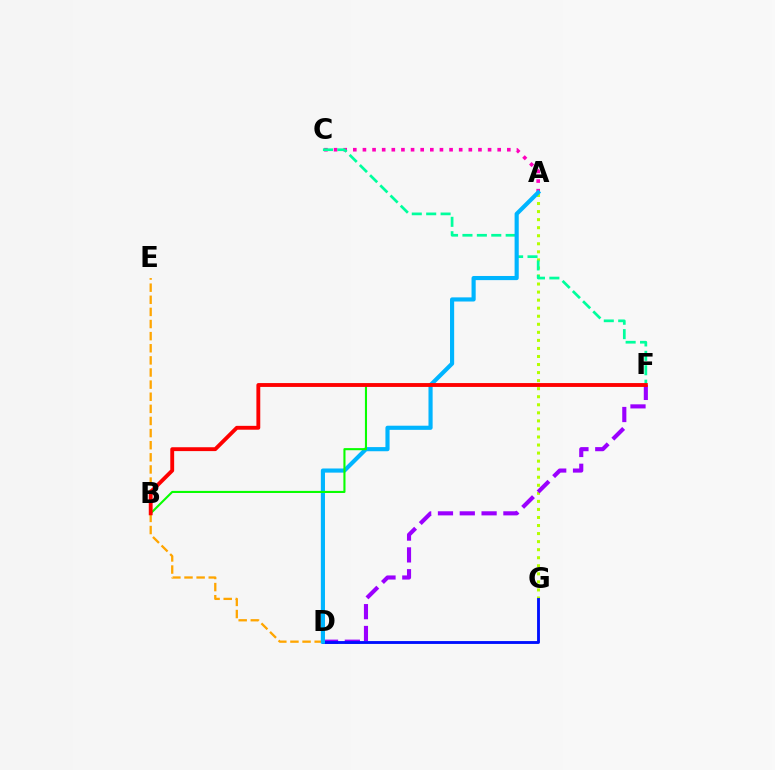{('A', 'G'): [{'color': '#b3ff00', 'line_style': 'dotted', 'thickness': 2.19}], ('D', 'F'): [{'color': '#9b00ff', 'line_style': 'dashed', 'thickness': 2.96}], ('D', 'G'): [{'color': '#0010ff', 'line_style': 'solid', 'thickness': 2.06}], ('A', 'C'): [{'color': '#ff00bd', 'line_style': 'dotted', 'thickness': 2.62}], ('D', 'E'): [{'color': '#ffa500', 'line_style': 'dashed', 'thickness': 1.65}], ('C', 'F'): [{'color': '#00ff9d', 'line_style': 'dashed', 'thickness': 1.96}], ('A', 'D'): [{'color': '#00b5ff', 'line_style': 'solid', 'thickness': 2.98}], ('B', 'F'): [{'color': '#08ff00', 'line_style': 'solid', 'thickness': 1.51}, {'color': '#ff0000', 'line_style': 'solid', 'thickness': 2.78}]}